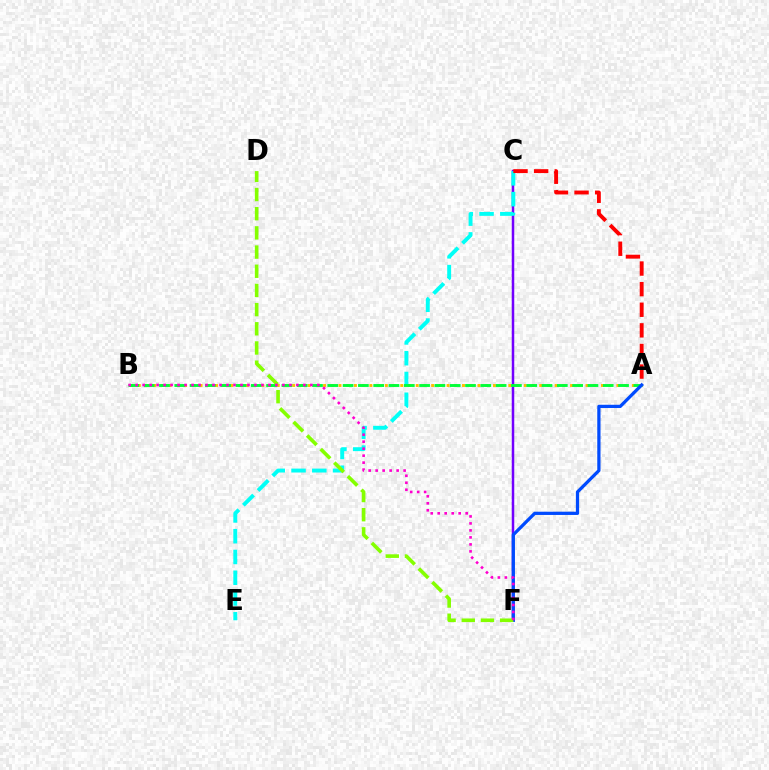{('A', 'B'): [{'color': '#ffbd00', 'line_style': 'dotted', 'thickness': 2.1}, {'color': '#00ff39', 'line_style': 'dashed', 'thickness': 2.08}], ('C', 'F'): [{'color': '#7200ff', 'line_style': 'solid', 'thickness': 1.8}], ('C', 'E'): [{'color': '#00fff6', 'line_style': 'dashed', 'thickness': 2.82}], ('A', 'F'): [{'color': '#004bff', 'line_style': 'solid', 'thickness': 2.34}], ('D', 'F'): [{'color': '#84ff00', 'line_style': 'dashed', 'thickness': 2.61}], ('B', 'F'): [{'color': '#ff00cf', 'line_style': 'dotted', 'thickness': 1.9}], ('A', 'C'): [{'color': '#ff0000', 'line_style': 'dashed', 'thickness': 2.8}]}